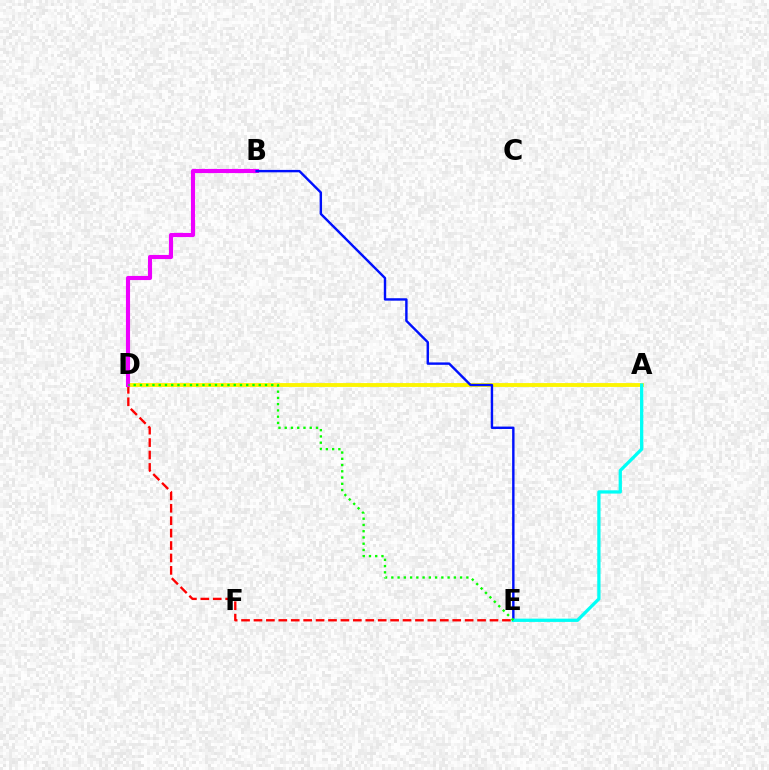{('D', 'E'): [{'color': '#ff0000', 'line_style': 'dashed', 'thickness': 1.69}, {'color': '#08ff00', 'line_style': 'dotted', 'thickness': 1.7}], ('A', 'D'): [{'color': '#fcf500', 'line_style': 'solid', 'thickness': 2.78}], ('B', 'D'): [{'color': '#ee00ff', 'line_style': 'solid', 'thickness': 2.96}], ('B', 'E'): [{'color': '#0010ff', 'line_style': 'solid', 'thickness': 1.73}], ('A', 'E'): [{'color': '#00fff6', 'line_style': 'solid', 'thickness': 2.36}]}